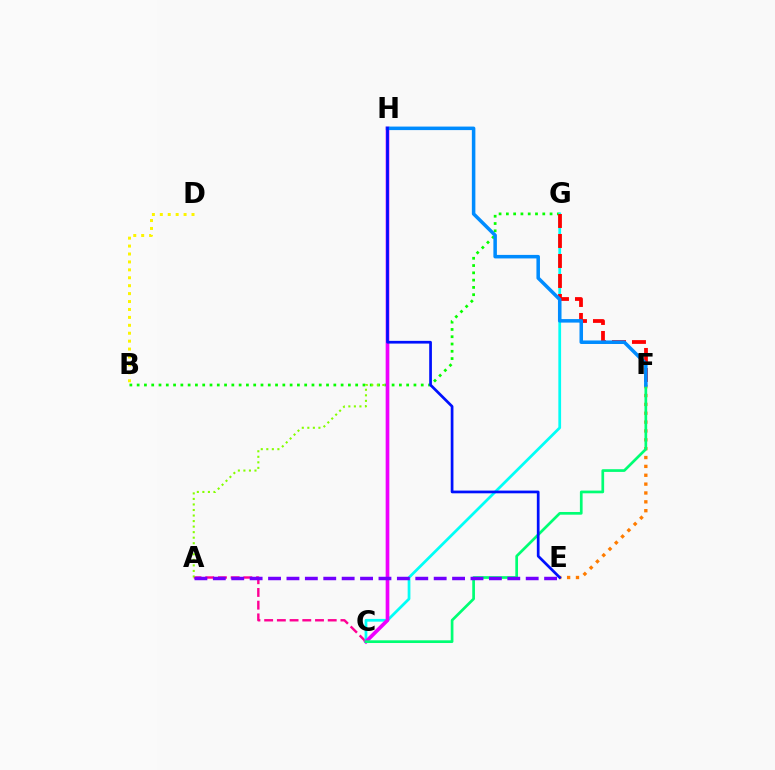{('E', 'F'): [{'color': '#ff7c00', 'line_style': 'dotted', 'thickness': 2.41}], ('B', 'G'): [{'color': '#08ff00', 'line_style': 'dotted', 'thickness': 1.98}], ('A', 'C'): [{'color': '#ff0094', 'line_style': 'dashed', 'thickness': 1.73}], ('C', 'G'): [{'color': '#00fff6', 'line_style': 'solid', 'thickness': 1.98}], ('F', 'G'): [{'color': '#ff0000', 'line_style': 'dashed', 'thickness': 2.72}], ('A', 'H'): [{'color': '#84ff00', 'line_style': 'dotted', 'thickness': 1.5}], ('C', 'H'): [{'color': '#ee00ff', 'line_style': 'solid', 'thickness': 2.65}], ('C', 'F'): [{'color': '#00ff74', 'line_style': 'solid', 'thickness': 1.94}], ('F', 'H'): [{'color': '#008cff', 'line_style': 'solid', 'thickness': 2.53}], ('A', 'E'): [{'color': '#7200ff', 'line_style': 'dashed', 'thickness': 2.5}], ('B', 'D'): [{'color': '#fcf500', 'line_style': 'dotted', 'thickness': 2.15}], ('E', 'H'): [{'color': '#0010ff', 'line_style': 'solid', 'thickness': 1.96}]}